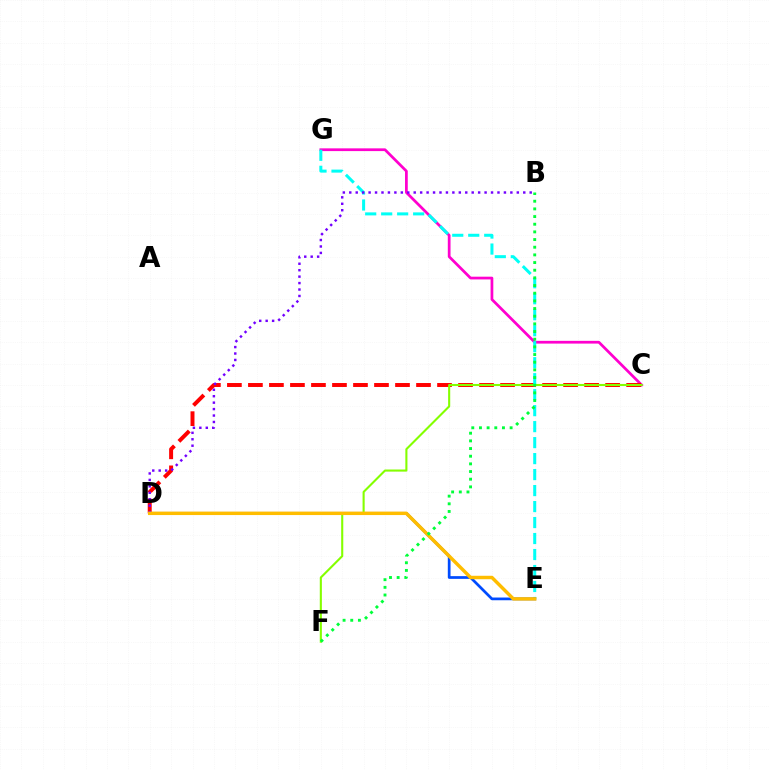{('C', 'G'): [{'color': '#ff00cf', 'line_style': 'solid', 'thickness': 1.97}], ('C', 'D'): [{'color': '#ff0000', 'line_style': 'dashed', 'thickness': 2.85}], ('E', 'G'): [{'color': '#00fff6', 'line_style': 'dashed', 'thickness': 2.17}], ('D', 'E'): [{'color': '#004bff', 'line_style': 'solid', 'thickness': 1.96}, {'color': '#ffbd00', 'line_style': 'solid', 'thickness': 2.48}], ('B', 'D'): [{'color': '#7200ff', 'line_style': 'dotted', 'thickness': 1.75}], ('C', 'F'): [{'color': '#84ff00', 'line_style': 'solid', 'thickness': 1.51}], ('B', 'F'): [{'color': '#00ff39', 'line_style': 'dotted', 'thickness': 2.08}]}